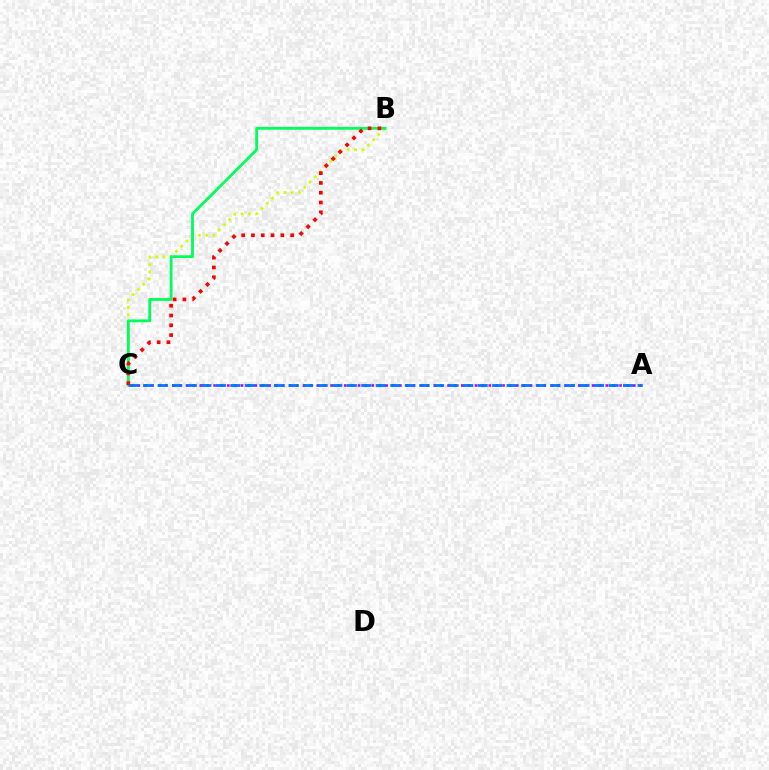{('B', 'C'): [{'color': '#d1ff00', 'line_style': 'dotted', 'thickness': 2.0}, {'color': '#00ff5c', 'line_style': 'solid', 'thickness': 2.04}, {'color': '#ff0000', 'line_style': 'dotted', 'thickness': 2.66}], ('A', 'C'): [{'color': '#b900ff', 'line_style': 'dotted', 'thickness': 1.87}, {'color': '#0074ff', 'line_style': 'dashed', 'thickness': 1.98}]}